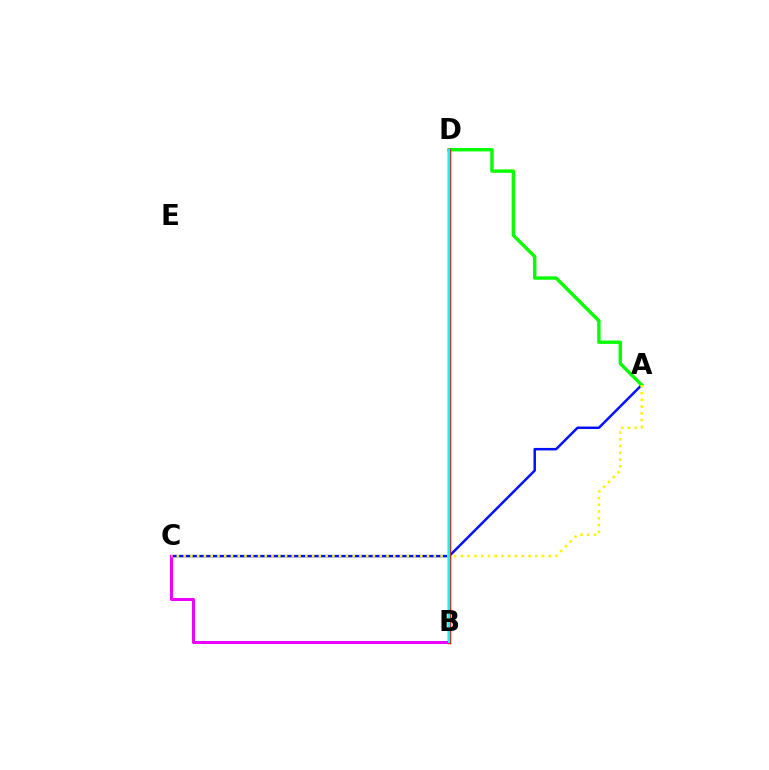{('A', 'C'): [{'color': '#0010ff', 'line_style': 'solid', 'thickness': 1.78}, {'color': '#fcf500', 'line_style': 'dotted', 'thickness': 1.84}], ('A', 'D'): [{'color': '#08ff00', 'line_style': 'solid', 'thickness': 2.44}], ('B', 'C'): [{'color': '#ee00ff', 'line_style': 'solid', 'thickness': 2.17}], ('B', 'D'): [{'color': '#ff0000', 'line_style': 'solid', 'thickness': 2.49}, {'color': '#00fff6', 'line_style': 'solid', 'thickness': 1.65}]}